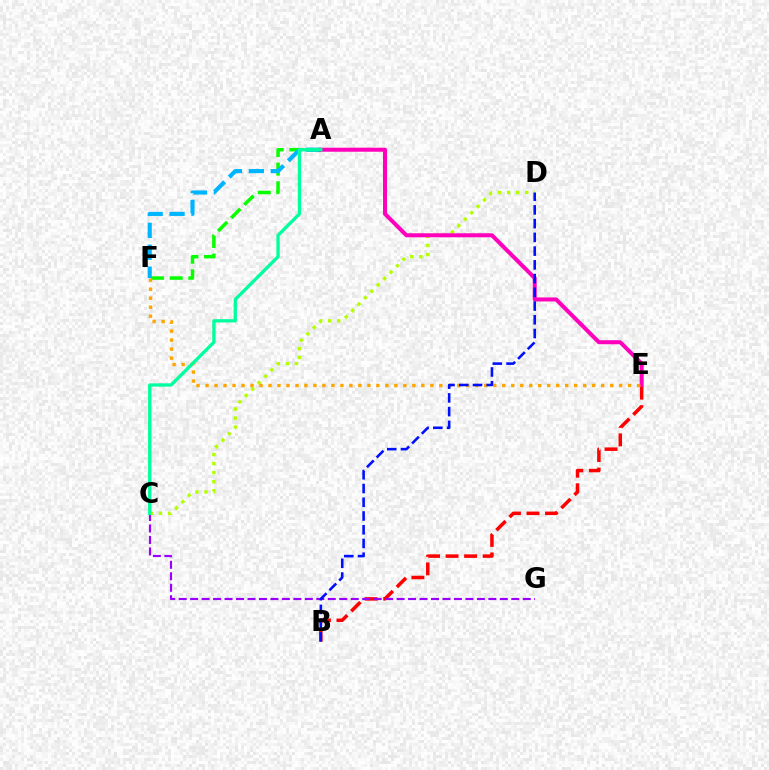{('A', 'F'): [{'color': '#08ff00', 'line_style': 'dashed', 'thickness': 2.52}, {'color': '#00b5ff', 'line_style': 'dashed', 'thickness': 2.98}], ('B', 'E'): [{'color': '#ff0000', 'line_style': 'dashed', 'thickness': 2.52}], ('C', 'G'): [{'color': '#9b00ff', 'line_style': 'dashed', 'thickness': 1.56}], ('C', 'D'): [{'color': '#b3ff00', 'line_style': 'dotted', 'thickness': 2.46}], ('A', 'E'): [{'color': '#ff00bd', 'line_style': 'solid', 'thickness': 2.89}], ('E', 'F'): [{'color': '#ffa500', 'line_style': 'dotted', 'thickness': 2.44}], ('B', 'D'): [{'color': '#0010ff', 'line_style': 'dashed', 'thickness': 1.87}], ('A', 'C'): [{'color': '#00ff9d', 'line_style': 'solid', 'thickness': 2.37}]}